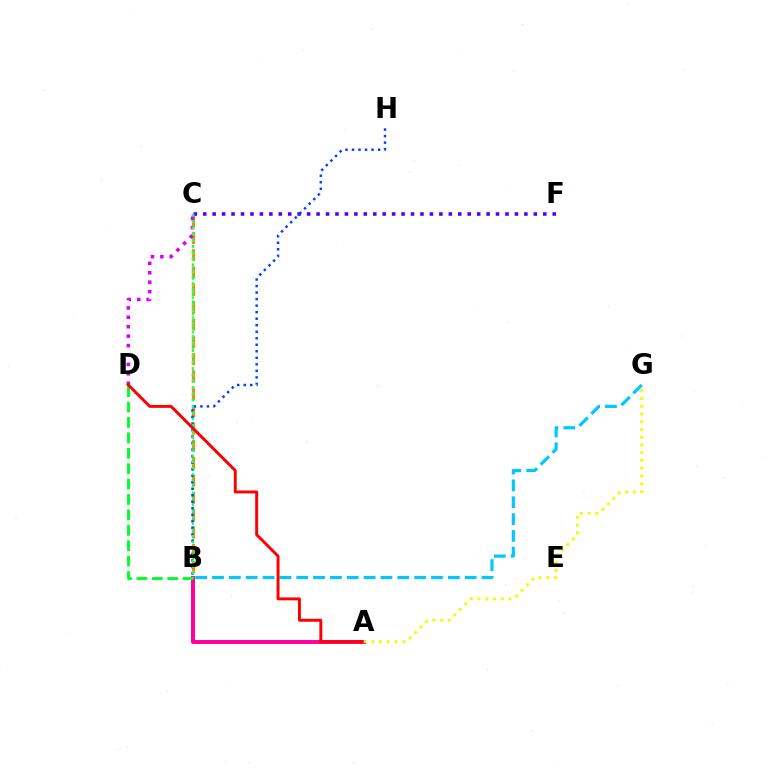{('B', 'C'): [{'color': '#ff8800', 'line_style': 'dashed', 'thickness': 2.35}, {'color': '#66ff00', 'line_style': 'dotted', 'thickness': 1.73}, {'color': '#00ffaf', 'line_style': 'dotted', 'thickness': 1.68}], ('C', 'D'): [{'color': '#d600ff', 'line_style': 'dotted', 'thickness': 2.56}], ('C', 'F'): [{'color': '#4f00ff', 'line_style': 'dotted', 'thickness': 2.57}], ('A', 'B'): [{'color': '#ff00a0', 'line_style': 'solid', 'thickness': 2.84}], ('B', 'G'): [{'color': '#00c7ff', 'line_style': 'dashed', 'thickness': 2.29}], ('B', 'D'): [{'color': '#00ff27', 'line_style': 'dashed', 'thickness': 2.09}], ('B', 'H'): [{'color': '#003fff', 'line_style': 'dotted', 'thickness': 1.77}], ('A', 'D'): [{'color': '#ff0000', 'line_style': 'solid', 'thickness': 2.11}], ('A', 'G'): [{'color': '#eeff00', 'line_style': 'dotted', 'thickness': 2.11}]}